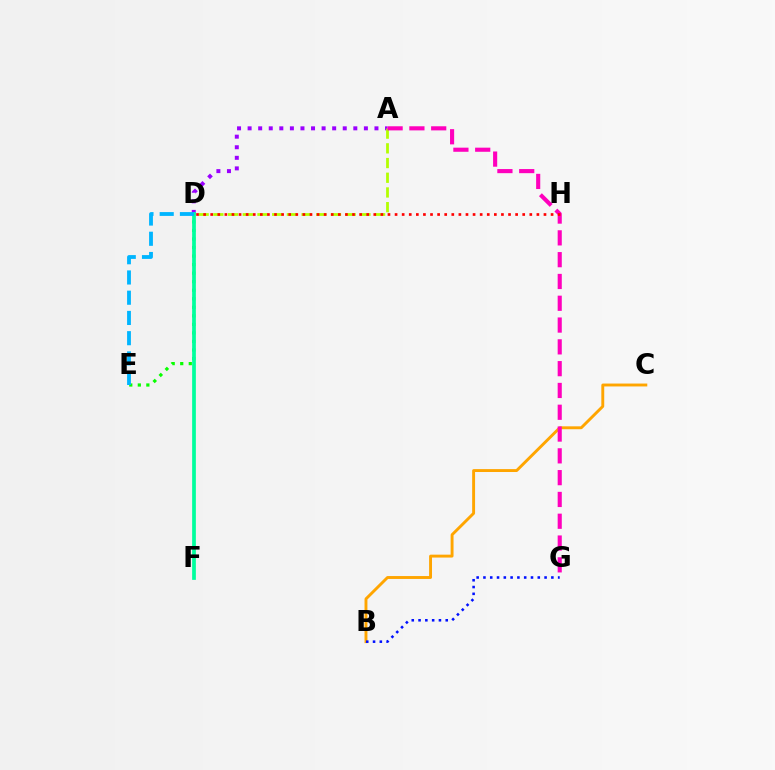{('A', 'D'): [{'color': '#9b00ff', 'line_style': 'dotted', 'thickness': 2.87}, {'color': '#b3ff00', 'line_style': 'dashed', 'thickness': 2.0}], ('D', 'E'): [{'color': '#08ff00', 'line_style': 'dotted', 'thickness': 2.32}, {'color': '#00b5ff', 'line_style': 'dashed', 'thickness': 2.75}], ('D', 'F'): [{'color': '#00ff9d', 'line_style': 'solid', 'thickness': 2.68}], ('B', 'C'): [{'color': '#ffa500', 'line_style': 'solid', 'thickness': 2.09}], ('A', 'G'): [{'color': '#ff00bd', 'line_style': 'dashed', 'thickness': 2.96}], ('D', 'H'): [{'color': '#ff0000', 'line_style': 'dotted', 'thickness': 1.93}], ('B', 'G'): [{'color': '#0010ff', 'line_style': 'dotted', 'thickness': 1.85}]}